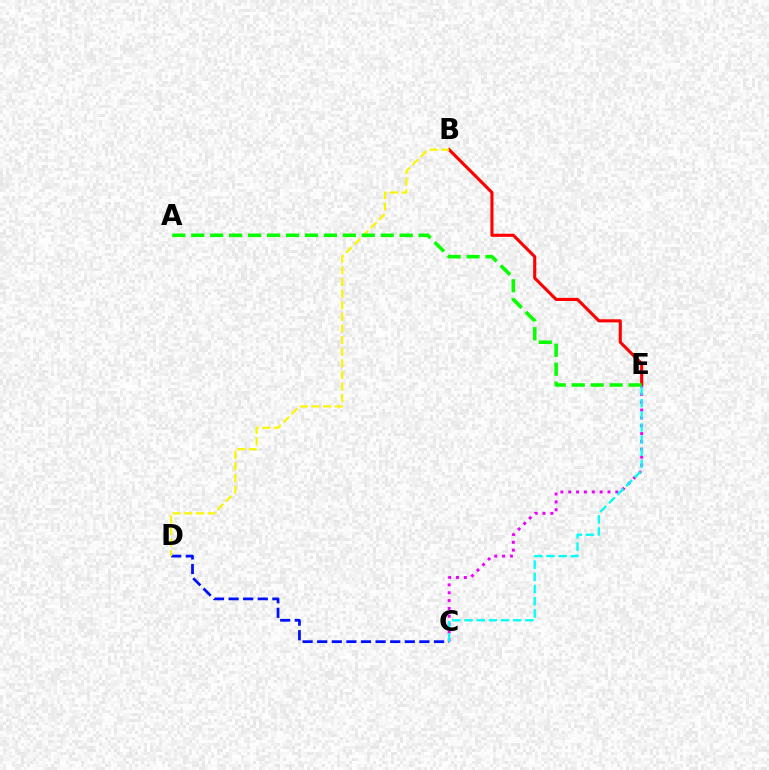{('B', 'E'): [{'color': '#ff0000', 'line_style': 'solid', 'thickness': 2.24}], ('C', 'E'): [{'color': '#ee00ff', 'line_style': 'dotted', 'thickness': 2.13}, {'color': '#00fff6', 'line_style': 'dashed', 'thickness': 1.65}], ('C', 'D'): [{'color': '#0010ff', 'line_style': 'dashed', 'thickness': 1.98}], ('B', 'D'): [{'color': '#fcf500', 'line_style': 'dashed', 'thickness': 1.58}], ('A', 'E'): [{'color': '#08ff00', 'line_style': 'dashed', 'thickness': 2.57}]}